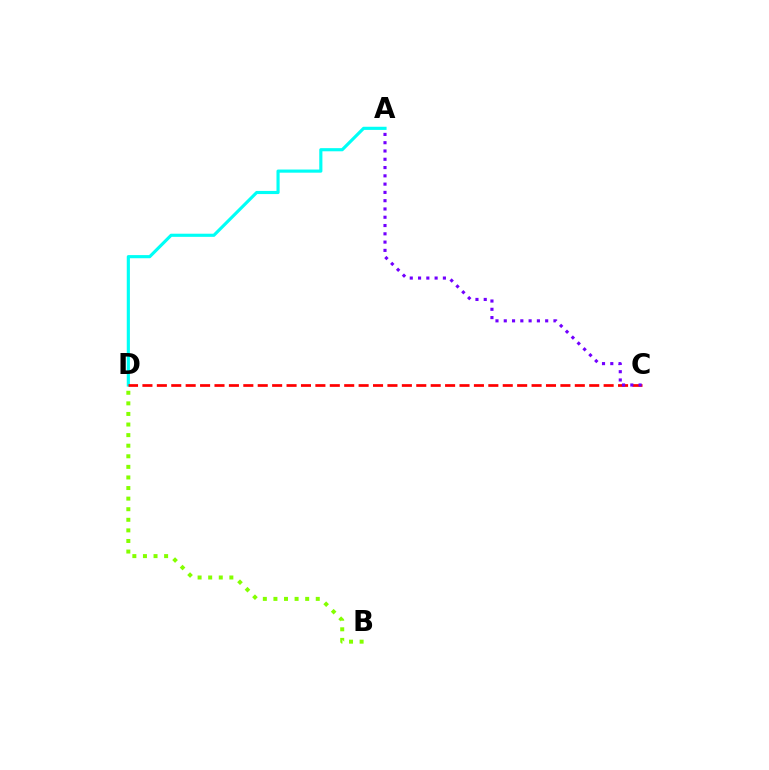{('B', 'D'): [{'color': '#84ff00', 'line_style': 'dotted', 'thickness': 2.88}], ('A', 'D'): [{'color': '#00fff6', 'line_style': 'solid', 'thickness': 2.26}], ('C', 'D'): [{'color': '#ff0000', 'line_style': 'dashed', 'thickness': 1.96}], ('A', 'C'): [{'color': '#7200ff', 'line_style': 'dotted', 'thickness': 2.25}]}